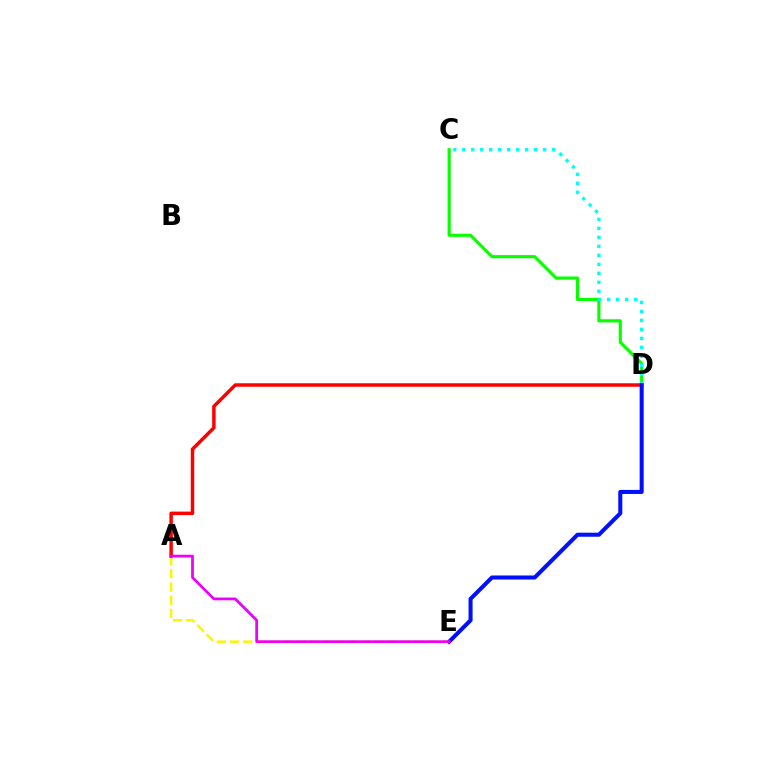{('A', 'E'): [{'color': '#fcf500', 'line_style': 'dashed', 'thickness': 1.79}, {'color': '#ee00ff', 'line_style': 'solid', 'thickness': 1.98}], ('A', 'D'): [{'color': '#ff0000', 'line_style': 'solid', 'thickness': 2.5}], ('C', 'D'): [{'color': '#08ff00', 'line_style': 'solid', 'thickness': 2.26}, {'color': '#00fff6', 'line_style': 'dotted', 'thickness': 2.44}], ('D', 'E'): [{'color': '#0010ff', 'line_style': 'solid', 'thickness': 2.91}]}